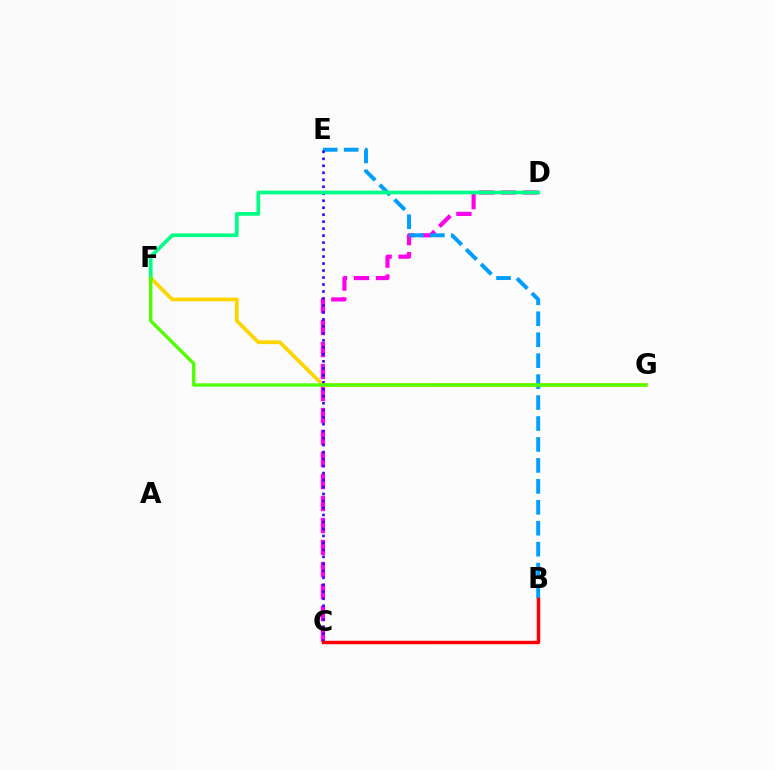{('C', 'D'): [{'color': '#ff00ed', 'line_style': 'dashed', 'thickness': 2.99}], ('F', 'G'): [{'color': '#ffd500', 'line_style': 'solid', 'thickness': 2.69}, {'color': '#4fff00', 'line_style': 'solid', 'thickness': 2.42}], ('B', 'E'): [{'color': '#009eff', 'line_style': 'dashed', 'thickness': 2.85}], ('C', 'E'): [{'color': '#3700ff', 'line_style': 'dotted', 'thickness': 1.9}], ('D', 'F'): [{'color': '#00ff86', 'line_style': 'solid', 'thickness': 2.67}], ('B', 'C'): [{'color': '#ff0000', 'line_style': 'solid', 'thickness': 2.48}]}